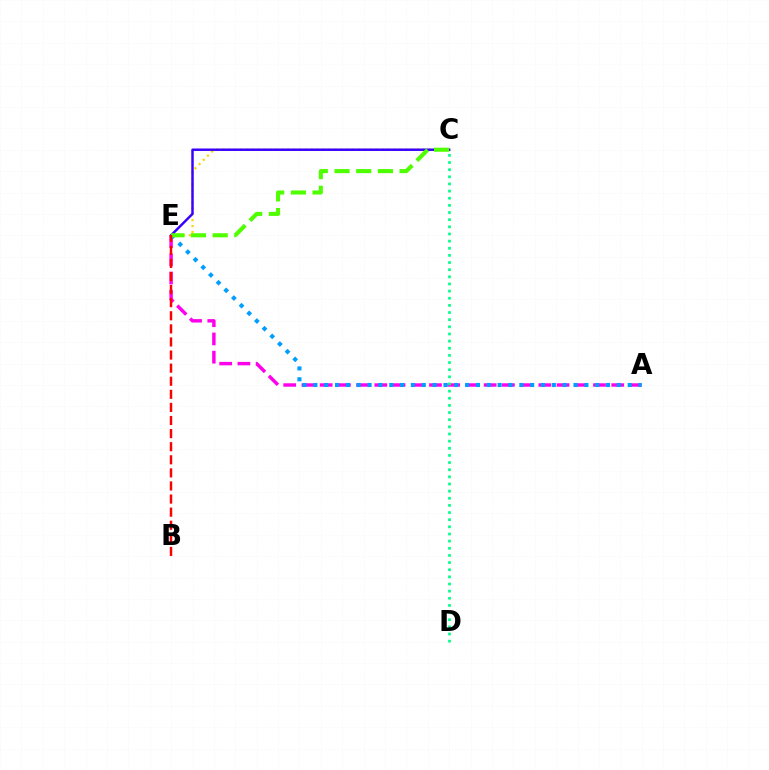{('A', 'E'): [{'color': '#ff00ed', 'line_style': 'dashed', 'thickness': 2.48}, {'color': '#009eff', 'line_style': 'dotted', 'thickness': 2.94}], ('C', 'E'): [{'color': '#ffd500', 'line_style': 'dotted', 'thickness': 1.6}, {'color': '#3700ff', 'line_style': 'solid', 'thickness': 1.77}, {'color': '#4fff00', 'line_style': 'dashed', 'thickness': 2.95}], ('C', 'D'): [{'color': '#00ff86', 'line_style': 'dotted', 'thickness': 1.94}], ('B', 'E'): [{'color': '#ff0000', 'line_style': 'dashed', 'thickness': 1.78}]}